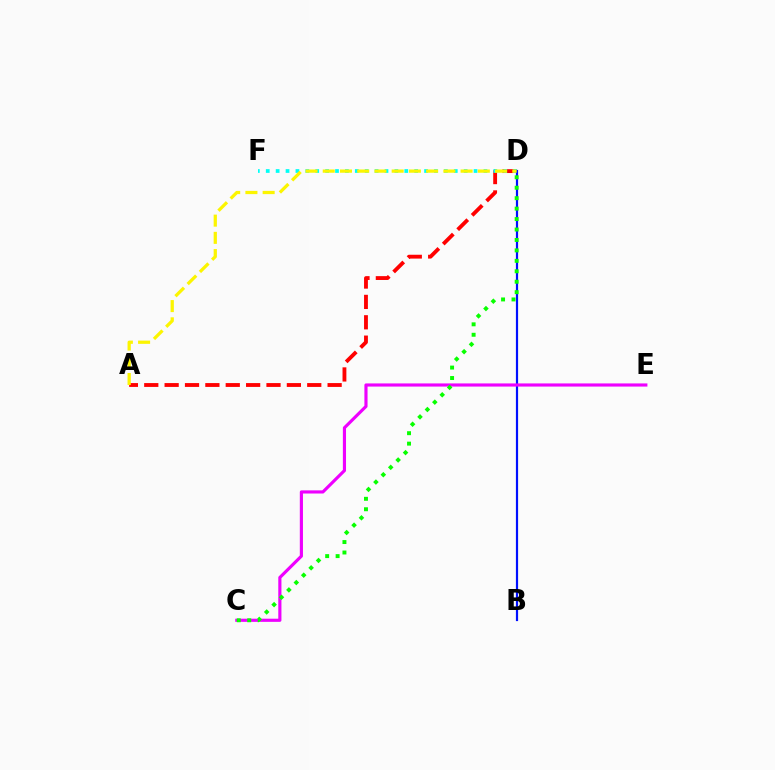{('A', 'D'): [{'color': '#ff0000', 'line_style': 'dashed', 'thickness': 2.77}, {'color': '#fcf500', 'line_style': 'dashed', 'thickness': 2.34}], ('D', 'F'): [{'color': '#00fff6', 'line_style': 'dotted', 'thickness': 2.69}], ('B', 'D'): [{'color': '#0010ff', 'line_style': 'solid', 'thickness': 1.58}], ('C', 'E'): [{'color': '#ee00ff', 'line_style': 'solid', 'thickness': 2.27}], ('C', 'D'): [{'color': '#08ff00', 'line_style': 'dotted', 'thickness': 2.84}]}